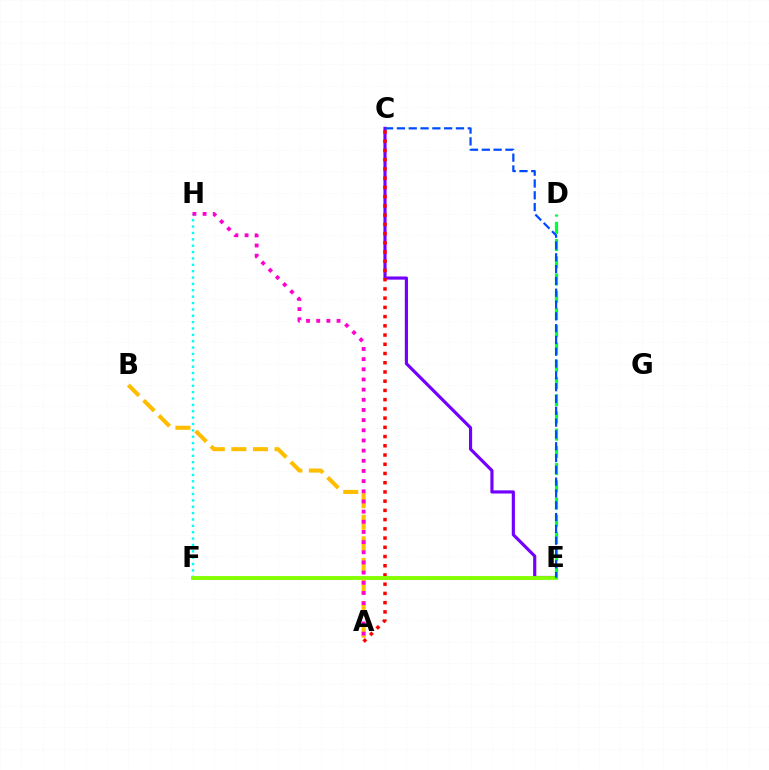{('F', 'H'): [{'color': '#00fff6', 'line_style': 'dotted', 'thickness': 1.73}], ('C', 'E'): [{'color': '#7200ff', 'line_style': 'solid', 'thickness': 2.27}, {'color': '#004bff', 'line_style': 'dashed', 'thickness': 1.6}], ('A', 'C'): [{'color': '#ff0000', 'line_style': 'dotted', 'thickness': 2.51}], ('E', 'F'): [{'color': '#84ff00', 'line_style': 'solid', 'thickness': 2.78}], ('D', 'E'): [{'color': '#00ff39', 'line_style': 'dashed', 'thickness': 2.34}], ('A', 'B'): [{'color': '#ffbd00', 'line_style': 'dashed', 'thickness': 2.93}], ('A', 'H'): [{'color': '#ff00cf', 'line_style': 'dotted', 'thickness': 2.76}]}